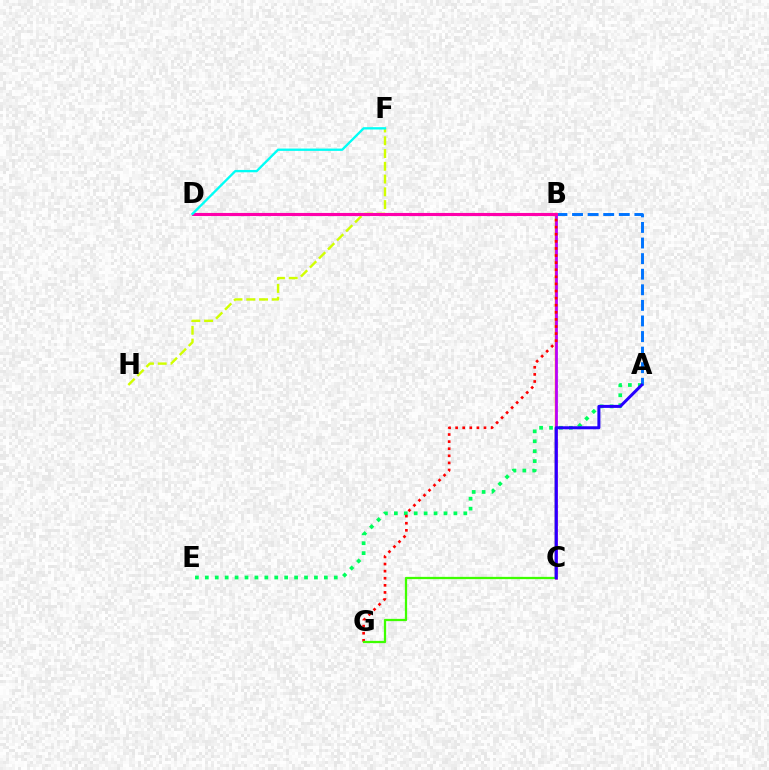{('B', 'C'): [{'color': '#ff9400', 'line_style': 'solid', 'thickness': 1.78}, {'color': '#b900ff', 'line_style': 'solid', 'thickness': 1.97}], ('A', 'B'): [{'color': '#0074ff', 'line_style': 'dashed', 'thickness': 2.12}], ('F', 'H'): [{'color': '#d1ff00', 'line_style': 'dashed', 'thickness': 1.73}], ('A', 'E'): [{'color': '#00ff5c', 'line_style': 'dotted', 'thickness': 2.7}], ('B', 'G'): [{'color': '#ff0000', 'line_style': 'dotted', 'thickness': 1.93}], ('C', 'G'): [{'color': '#3dff00', 'line_style': 'solid', 'thickness': 1.63}], ('B', 'D'): [{'color': '#ff00ac', 'line_style': 'solid', 'thickness': 2.24}], ('D', 'F'): [{'color': '#00fff6', 'line_style': 'solid', 'thickness': 1.68}], ('A', 'C'): [{'color': '#2500ff', 'line_style': 'solid', 'thickness': 2.17}]}